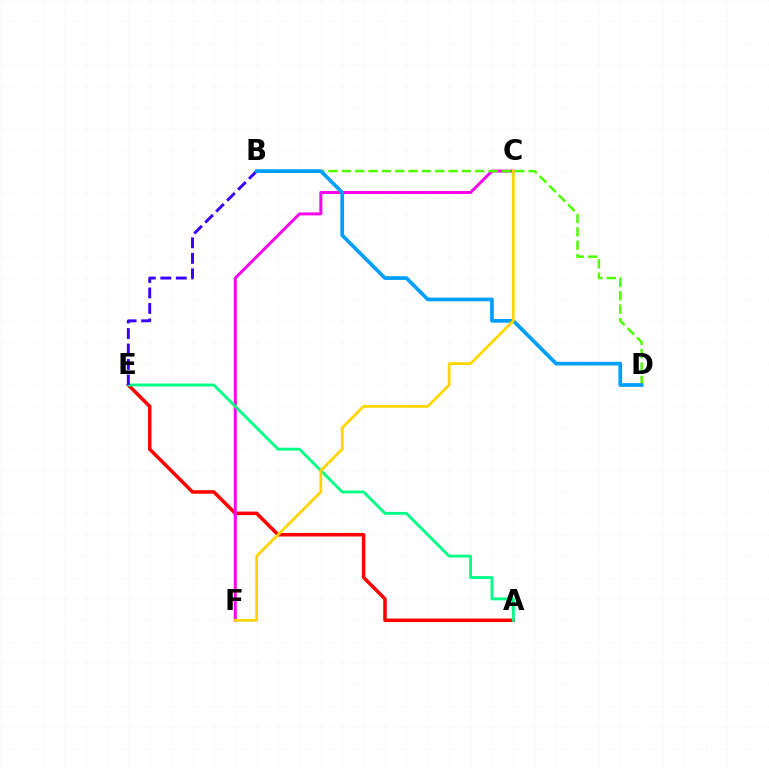{('A', 'E'): [{'color': '#ff0000', 'line_style': 'solid', 'thickness': 2.54}, {'color': '#00ff86', 'line_style': 'solid', 'thickness': 2.07}], ('C', 'F'): [{'color': '#ff00ed', 'line_style': 'solid', 'thickness': 2.13}, {'color': '#ffd500', 'line_style': 'solid', 'thickness': 1.98}], ('B', 'D'): [{'color': '#4fff00', 'line_style': 'dashed', 'thickness': 1.81}, {'color': '#009eff', 'line_style': 'solid', 'thickness': 2.67}], ('B', 'E'): [{'color': '#3700ff', 'line_style': 'dashed', 'thickness': 2.1}]}